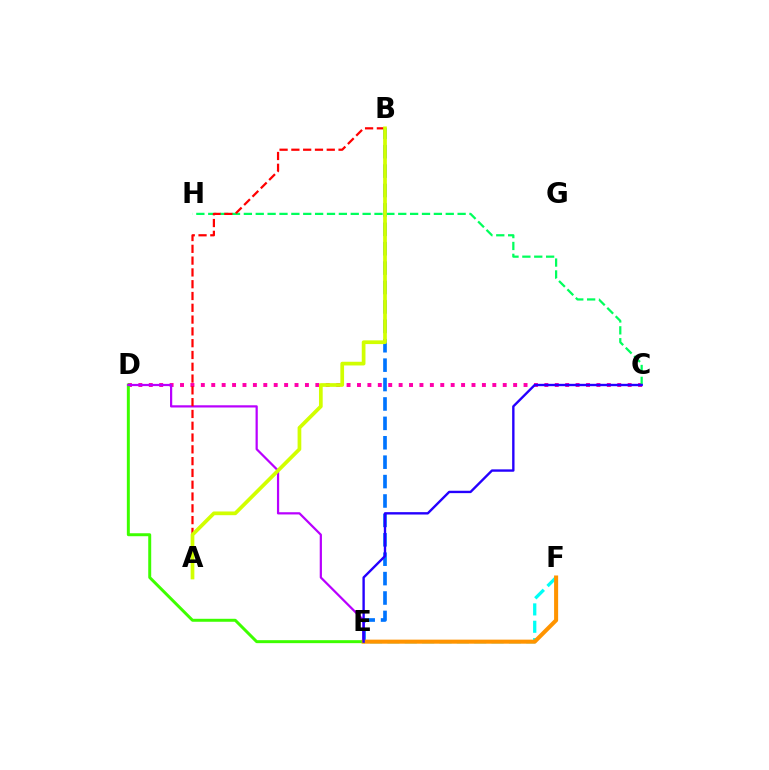{('C', 'D'): [{'color': '#ff00ac', 'line_style': 'dotted', 'thickness': 2.83}], ('C', 'H'): [{'color': '#00ff5c', 'line_style': 'dashed', 'thickness': 1.61}], ('E', 'F'): [{'color': '#00fff6', 'line_style': 'dashed', 'thickness': 2.36}, {'color': '#ff9400', 'line_style': 'solid', 'thickness': 2.91}], ('B', 'E'): [{'color': '#0074ff', 'line_style': 'dashed', 'thickness': 2.64}], ('D', 'E'): [{'color': '#3dff00', 'line_style': 'solid', 'thickness': 2.14}, {'color': '#b900ff', 'line_style': 'solid', 'thickness': 1.6}], ('A', 'B'): [{'color': '#ff0000', 'line_style': 'dashed', 'thickness': 1.6}, {'color': '#d1ff00', 'line_style': 'solid', 'thickness': 2.67}], ('C', 'E'): [{'color': '#2500ff', 'line_style': 'solid', 'thickness': 1.71}]}